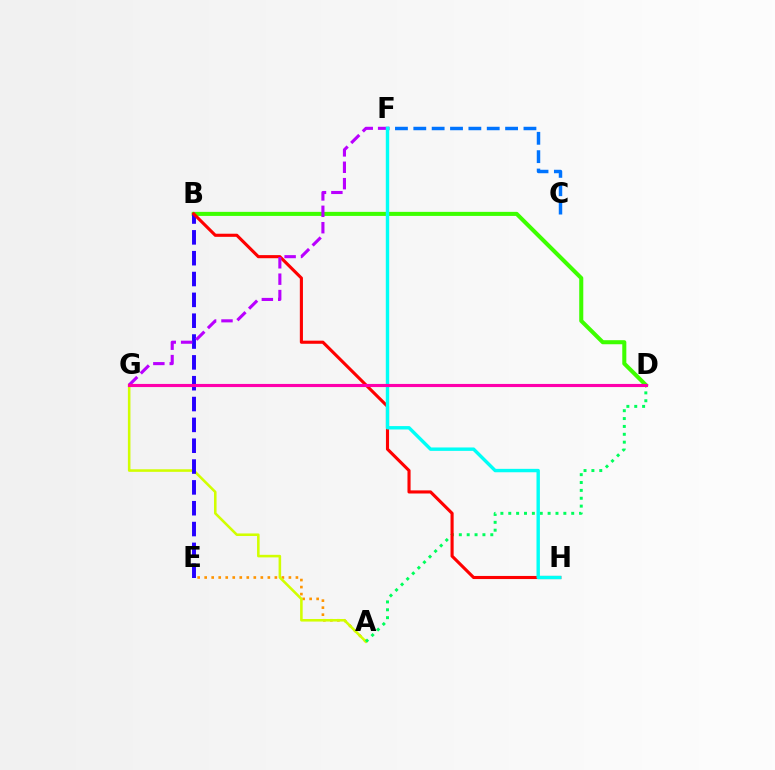{('A', 'E'): [{'color': '#ff9400', 'line_style': 'dotted', 'thickness': 1.91}], ('A', 'G'): [{'color': '#d1ff00', 'line_style': 'solid', 'thickness': 1.85}], ('B', 'D'): [{'color': '#3dff00', 'line_style': 'solid', 'thickness': 2.92}], ('B', 'E'): [{'color': '#2500ff', 'line_style': 'dashed', 'thickness': 2.83}], ('A', 'D'): [{'color': '#00ff5c', 'line_style': 'dotted', 'thickness': 2.14}], ('B', 'H'): [{'color': '#ff0000', 'line_style': 'solid', 'thickness': 2.24}], ('C', 'F'): [{'color': '#0074ff', 'line_style': 'dashed', 'thickness': 2.49}], ('F', 'G'): [{'color': '#b900ff', 'line_style': 'dashed', 'thickness': 2.23}], ('F', 'H'): [{'color': '#00fff6', 'line_style': 'solid', 'thickness': 2.45}], ('D', 'G'): [{'color': '#ff00ac', 'line_style': 'solid', 'thickness': 2.25}]}